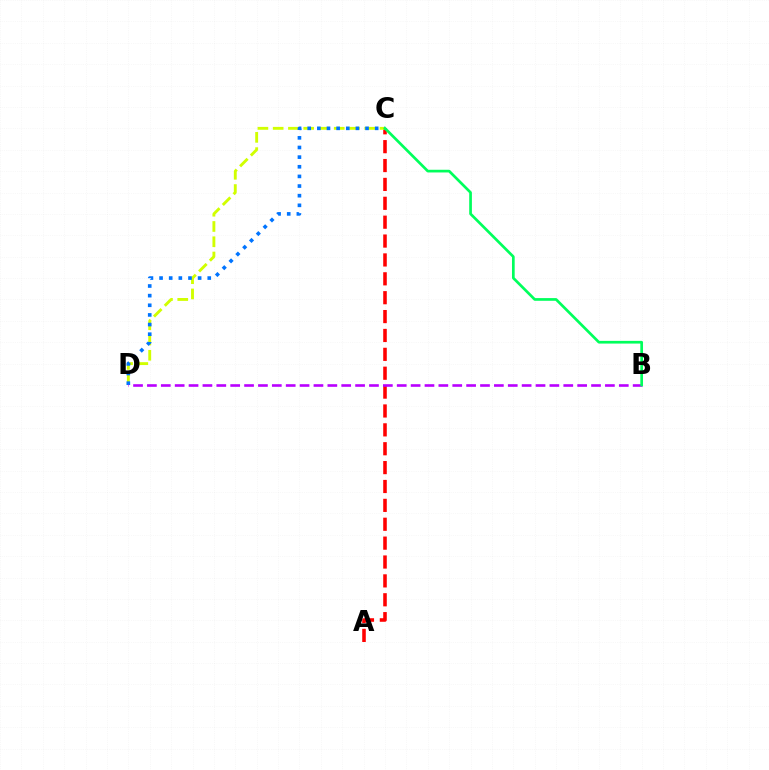{('A', 'C'): [{'color': '#ff0000', 'line_style': 'dashed', 'thickness': 2.56}], ('C', 'D'): [{'color': '#d1ff00', 'line_style': 'dashed', 'thickness': 2.07}, {'color': '#0074ff', 'line_style': 'dotted', 'thickness': 2.62}], ('B', 'D'): [{'color': '#b900ff', 'line_style': 'dashed', 'thickness': 1.89}], ('B', 'C'): [{'color': '#00ff5c', 'line_style': 'solid', 'thickness': 1.94}]}